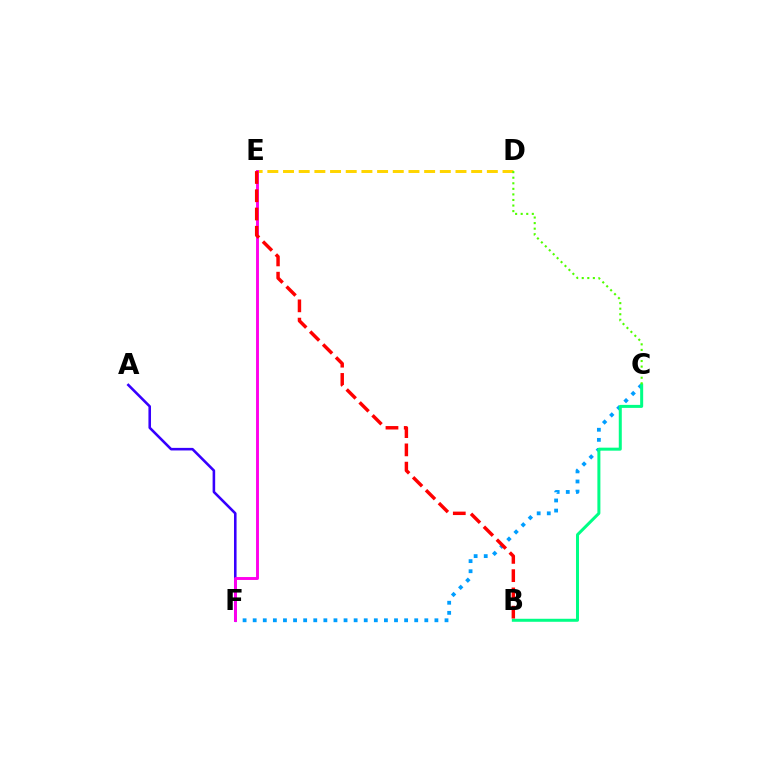{('C', 'F'): [{'color': '#009eff', 'line_style': 'dotted', 'thickness': 2.74}], ('B', 'C'): [{'color': '#00ff86', 'line_style': 'solid', 'thickness': 2.16}], ('A', 'F'): [{'color': '#3700ff', 'line_style': 'solid', 'thickness': 1.86}], ('D', 'E'): [{'color': '#ffd500', 'line_style': 'dashed', 'thickness': 2.13}], ('C', 'D'): [{'color': '#4fff00', 'line_style': 'dotted', 'thickness': 1.51}], ('E', 'F'): [{'color': '#ff00ed', 'line_style': 'solid', 'thickness': 2.1}], ('B', 'E'): [{'color': '#ff0000', 'line_style': 'dashed', 'thickness': 2.48}]}